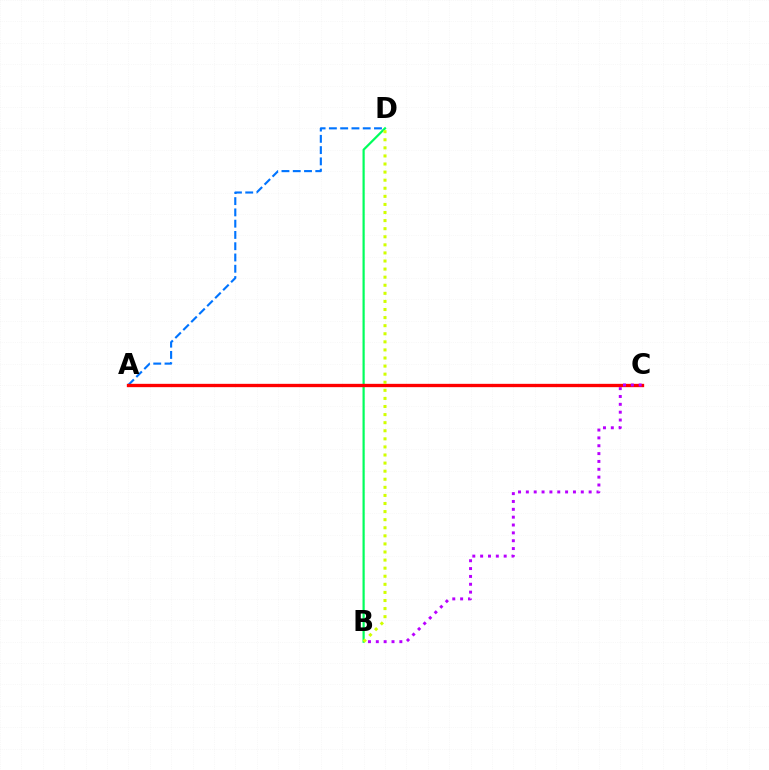{('A', 'D'): [{'color': '#0074ff', 'line_style': 'dashed', 'thickness': 1.53}], ('B', 'D'): [{'color': '#00ff5c', 'line_style': 'solid', 'thickness': 1.59}, {'color': '#d1ff00', 'line_style': 'dotted', 'thickness': 2.2}], ('A', 'C'): [{'color': '#ff0000', 'line_style': 'solid', 'thickness': 2.4}], ('B', 'C'): [{'color': '#b900ff', 'line_style': 'dotted', 'thickness': 2.13}]}